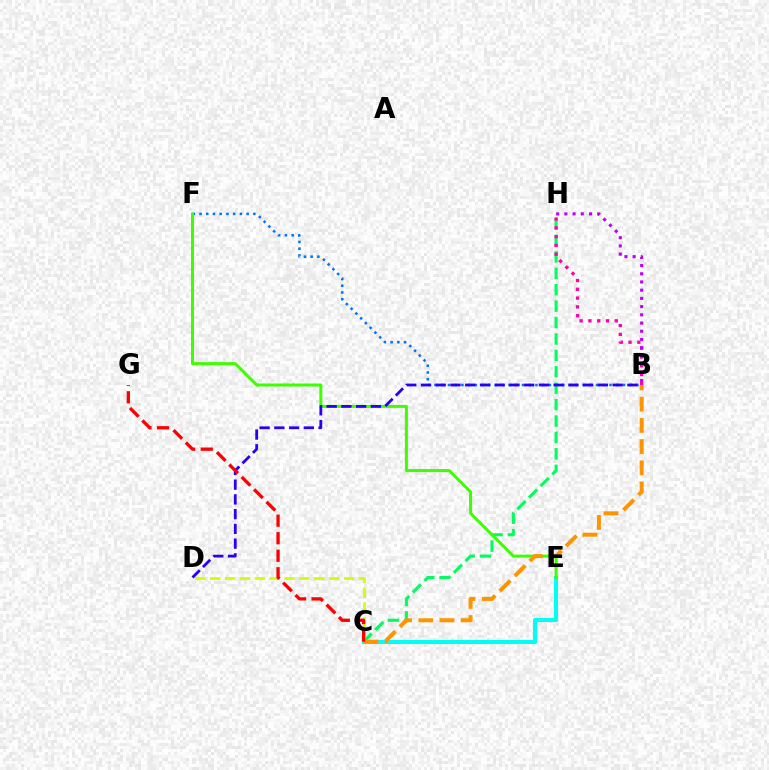{('C', 'D'): [{'color': '#d1ff00', 'line_style': 'dashed', 'thickness': 2.02}], ('B', 'F'): [{'color': '#0074ff', 'line_style': 'dotted', 'thickness': 1.83}], ('C', 'E'): [{'color': '#00fff6', 'line_style': 'solid', 'thickness': 2.87}], ('C', 'H'): [{'color': '#00ff5c', 'line_style': 'dashed', 'thickness': 2.23}], ('B', 'H'): [{'color': '#ff00ac', 'line_style': 'dotted', 'thickness': 2.39}, {'color': '#b900ff', 'line_style': 'dotted', 'thickness': 2.23}], ('E', 'F'): [{'color': '#3dff00', 'line_style': 'solid', 'thickness': 2.15}], ('B', 'D'): [{'color': '#2500ff', 'line_style': 'dashed', 'thickness': 2.0}], ('B', 'C'): [{'color': '#ff9400', 'line_style': 'dashed', 'thickness': 2.88}], ('C', 'G'): [{'color': '#ff0000', 'line_style': 'dashed', 'thickness': 2.38}]}